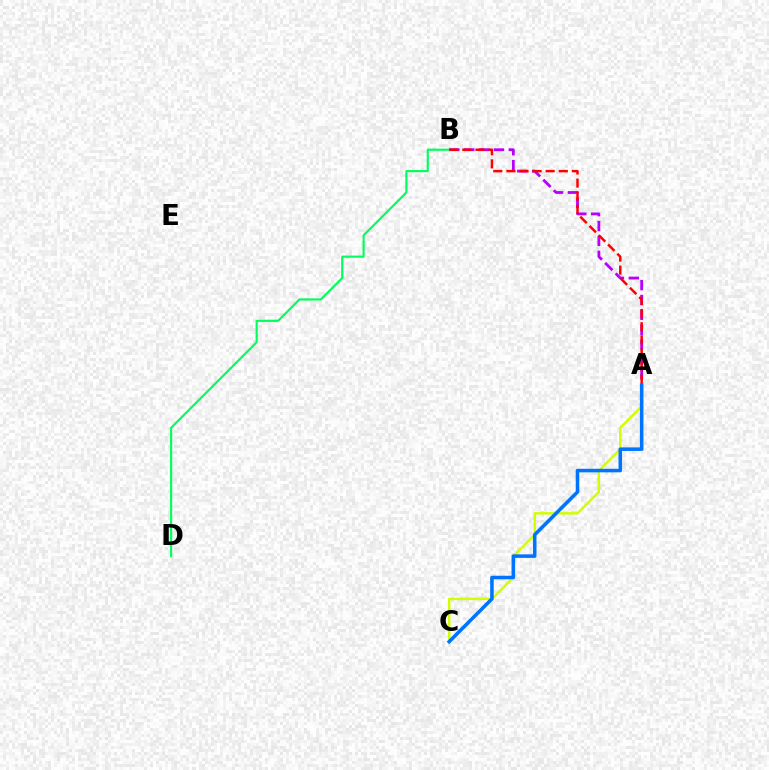{('A', 'C'): [{'color': '#d1ff00', 'line_style': 'solid', 'thickness': 1.76}, {'color': '#0074ff', 'line_style': 'solid', 'thickness': 2.55}], ('A', 'B'): [{'color': '#b900ff', 'line_style': 'dashed', 'thickness': 2.02}, {'color': '#ff0000', 'line_style': 'dashed', 'thickness': 1.78}], ('B', 'D'): [{'color': '#00ff5c', 'line_style': 'solid', 'thickness': 1.55}]}